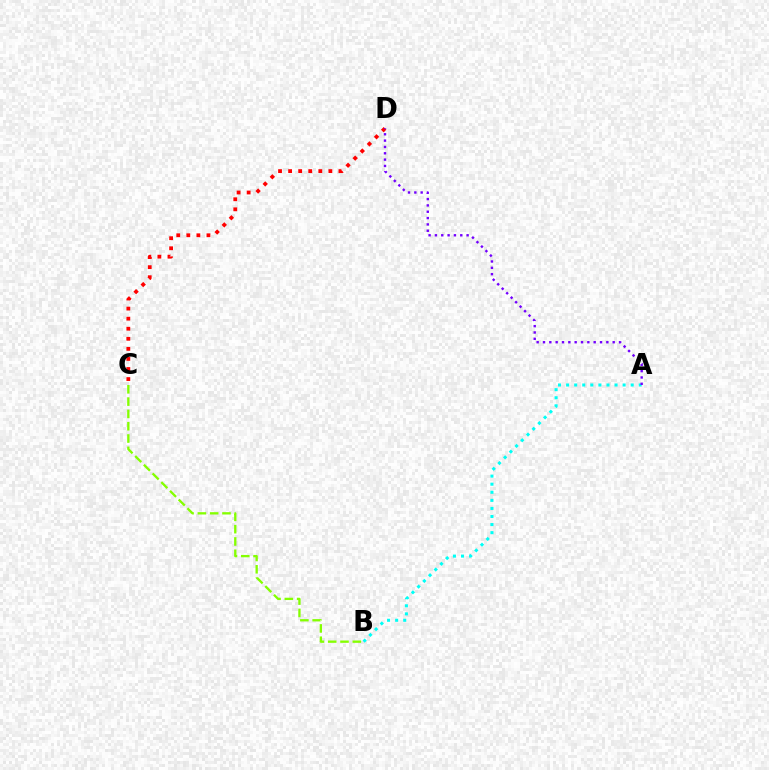{('C', 'D'): [{'color': '#ff0000', 'line_style': 'dotted', 'thickness': 2.73}], ('A', 'B'): [{'color': '#00fff6', 'line_style': 'dotted', 'thickness': 2.19}], ('B', 'C'): [{'color': '#84ff00', 'line_style': 'dashed', 'thickness': 1.67}], ('A', 'D'): [{'color': '#7200ff', 'line_style': 'dotted', 'thickness': 1.72}]}